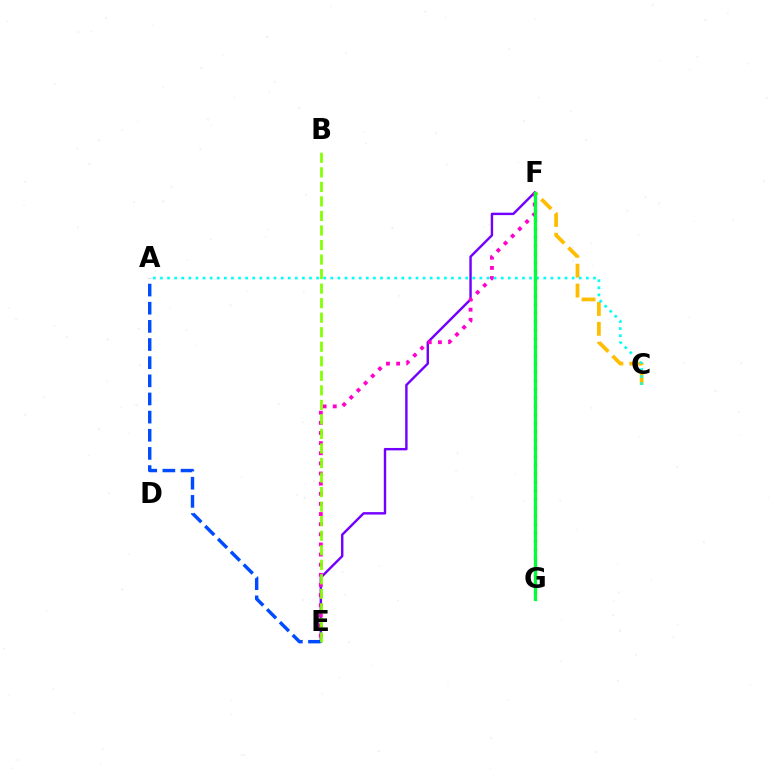{('C', 'F'): [{'color': '#ffbd00', 'line_style': 'dashed', 'thickness': 2.7}], ('E', 'F'): [{'color': '#7200ff', 'line_style': 'solid', 'thickness': 1.74}, {'color': '#ff00cf', 'line_style': 'dotted', 'thickness': 2.75}], ('A', 'E'): [{'color': '#004bff', 'line_style': 'dashed', 'thickness': 2.47}], ('A', 'C'): [{'color': '#00fff6', 'line_style': 'dotted', 'thickness': 1.93}], ('F', 'G'): [{'color': '#ff0000', 'line_style': 'dotted', 'thickness': 2.3}, {'color': '#00ff39', 'line_style': 'solid', 'thickness': 2.35}], ('B', 'E'): [{'color': '#84ff00', 'line_style': 'dashed', 'thickness': 1.97}]}